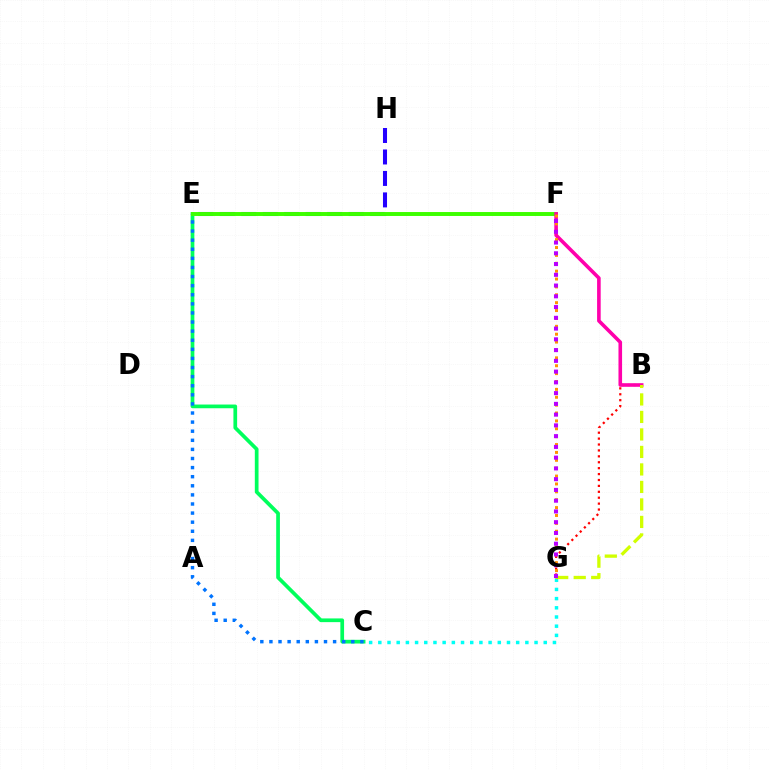{('B', 'G'): [{'color': '#ff0000', 'line_style': 'dotted', 'thickness': 1.61}, {'color': '#d1ff00', 'line_style': 'dashed', 'thickness': 2.38}], ('C', 'E'): [{'color': '#00ff5c', 'line_style': 'solid', 'thickness': 2.67}, {'color': '#0074ff', 'line_style': 'dotted', 'thickness': 2.47}], ('E', 'H'): [{'color': '#2500ff', 'line_style': 'dashed', 'thickness': 2.92}], ('E', 'F'): [{'color': '#3dff00', 'line_style': 'solid', 'thickness': 2.83}], ('C', 'G'): [{'color': '#00fff6', 'line_style': 'dotted', 'thickness': 2.5}], ('B', 'F'): [{'color': '#ff00ac', 'line_style': 'solid', 'thickness': 2.6}], ('F', 'G'): [{'color': '#ff9400', 'line_style': 'dotted', 'thickness': 2.14}, {'color': '#b900ff', 'line_style': 'dotted', 'thickness': 2.92}]}